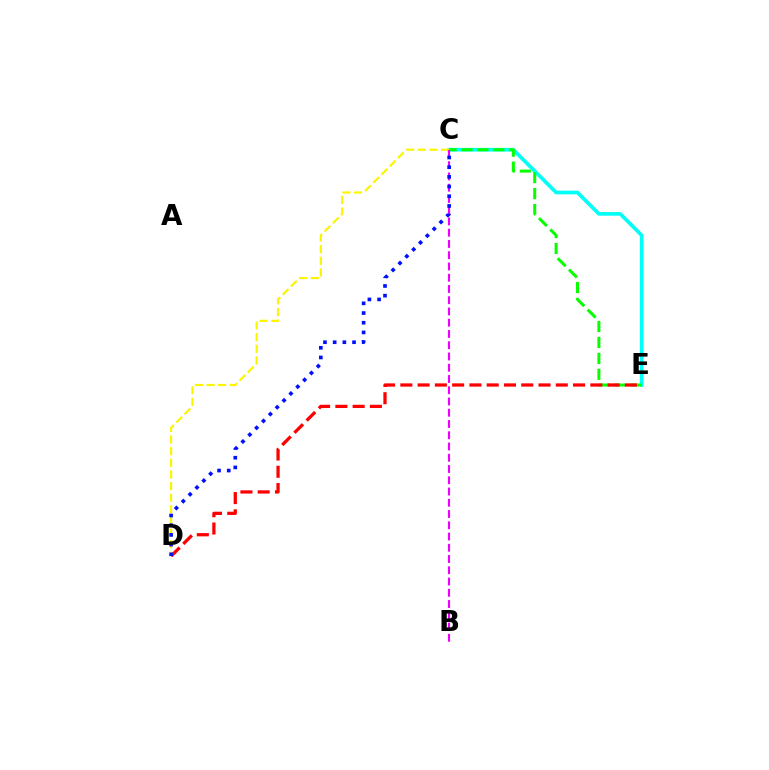{('C', 'E'): [{'color': '#00fff6', 'line_style': 'solid', 'thickness': 2.64}, {'color': '#08ff00', 'line_style': 'dashed', 'thickness': 2.17}], ('D', 'E'): [{'color': '#ff0000', 'line_style': 'dashed', 'thickness': 2.35}], ('C', 'D'): [{'color': '#fcf500', 'line_style': 'dashed', 'thickness': 1.58}, {'color': '#0010ff', 'line_style': 'dotted', 'thickness': 2.63}], ('B', 'C'): [{'color': '#ee00ff', 'line_style': 'dashed', 'thickness': 1.53}]}